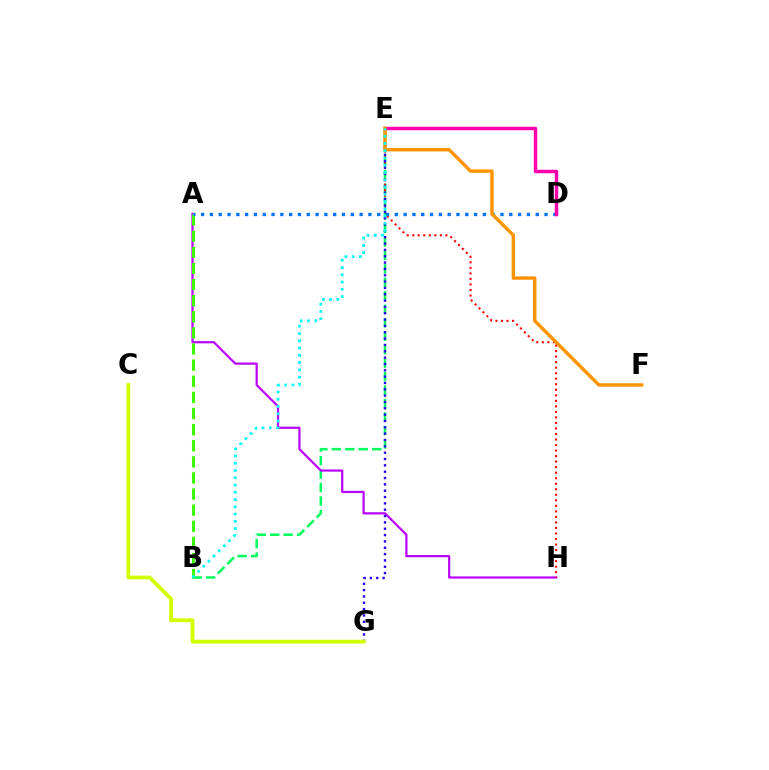{('B', 'E'): [{'color': '#00ff5c', 'line_style': 'dashed', 'thickness': 1.83}, {'color': '#00fff6', 'line_style': 'dotted', 'thickness': 1.97}], ('A', 'H'): [{'color': '#b900ff', 'line_style': 'solid', 'thickness': 1.58}], ('E', 'H'): [{'color': '#ff0000', 'line_style': 'dotted', 'thickness': 1.5}], ('A', 'B'): [{'color': '#3dff00', 'line_style': 'dashed', 'thickness': 2.19}], ('A', 'D'): [{'color': '#0074ff', 'line_style': 'dotted', 'thickness': 2.39}], ('D', 'E'): [{'color': '#ff00ac', 'line_style': 'solid', 'thickness': 2.49}], ('E', 'G'): [{'color': '#2500ff', 'line_style': 'dotted', 'thickness': 1.72}], ('C', 'G'): [{'color': '#d1ff00', 'line_style': 'solid', 'thickness': 2.74}], ('E', 'F'): [{'color': '#ff9400', 'line_style': 'solid', 'thickness': 2.47}]}